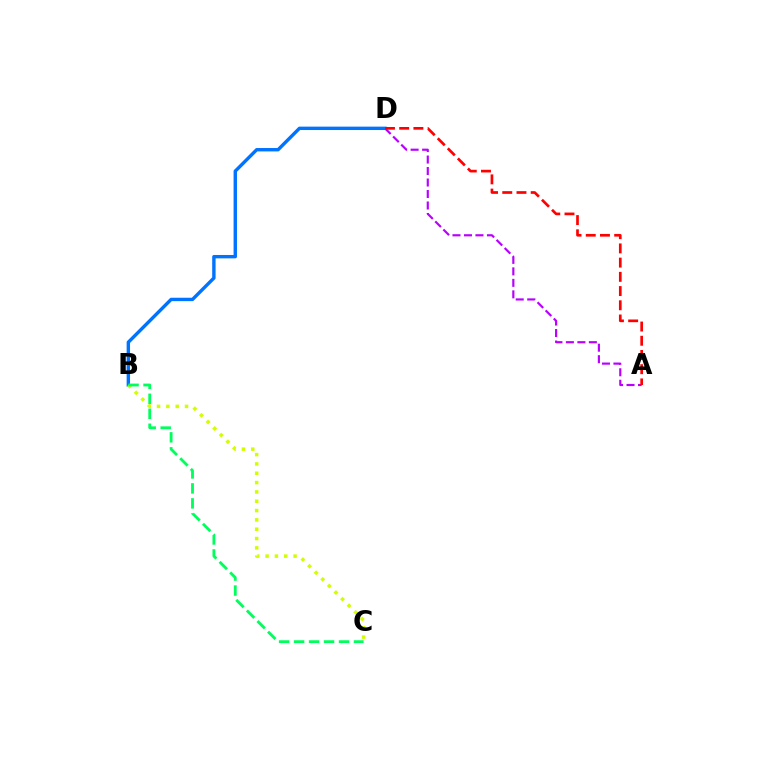{('A', 'D'): [{'color': '#b900ff', 'line_style': 'dashed', 'thickness': 1.56}, {'color': '#ff0000', 'line_style': 'dashed', 'thickness': 1.93}], ('B', 'D'): [{'color': '#0074ff', 'line_style': 'solid', 'thickness': 2.44}], ('B', 'C'): [{'color': '#d1ff00', 'line_style': 'dotted', 'thickness': 2.53}, {'color': '#00ff5c', 'line_style': 'dashed', 'thickness': 2.04}]}